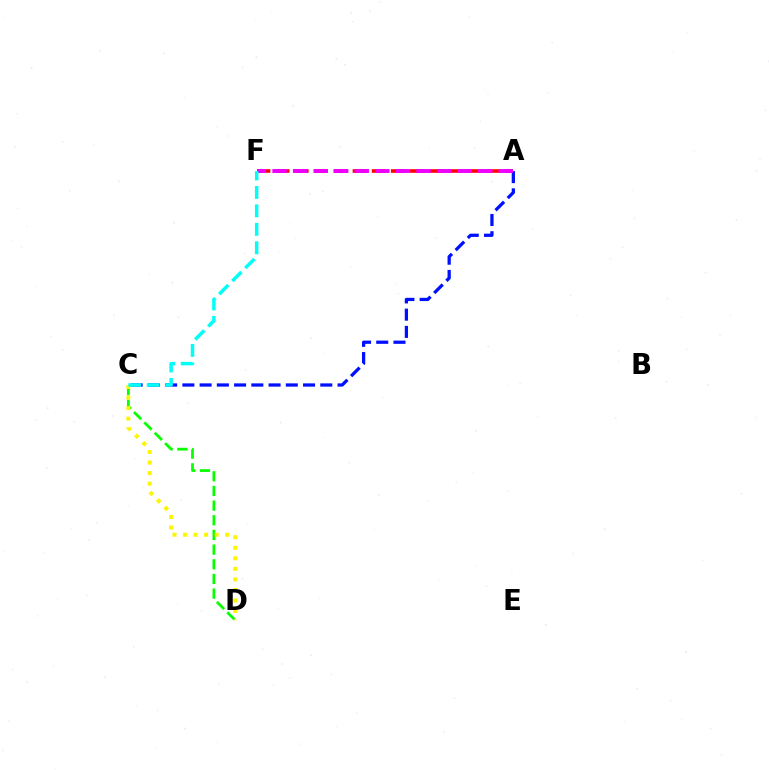{('C', 'D'): [{'color': '#08ff00', 'line_style': 'dashed', 'thickness': 1.99}, {'color': '#fcf500', 'line_style': 'dotted', 'thickness': 2.87}], ('A', 'F'): [{'color': '#ff0000', 'line_style': 'dashed', 'thickness': 2.6}, {'color': '#ee00ff', 'line_style': 'dashed', 'thickness': 2.79}], ('A', 'C'): [{'color': '#0010ff', 'line_style': 'dashed', 'thickness': 2.34}], ('C', 'F'): [{'color': '#00fff6', 'line_style': 'dashed', 'thickness': 2.51}]}